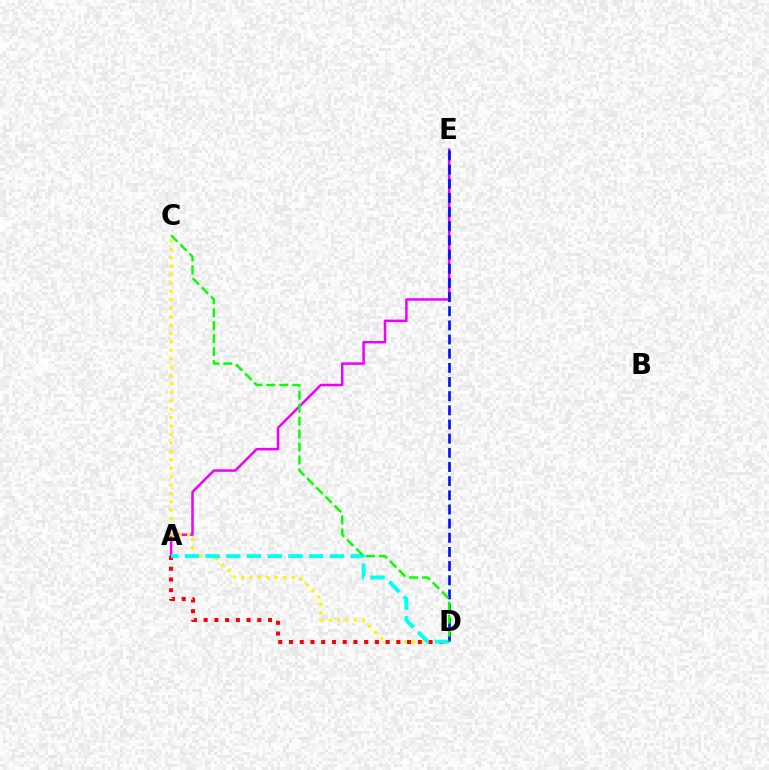{('A', 'E'): [{'color': '#ee00ff', 'line_style': 'solid', 'thickness': 1.8}], ('C', 'D'): [{'color': '#fcf500', 'line_style': 'dotted', 'thickness': 2.29}, {'color': '#08ff00', 'line_style': 'dashed', 'thickness': 1.76}], ('A', 'D'): [{'color': '#ff0000', 'line_style': 'dotted', 'thickness': 2.92}, {'color': '#00fff6', 'line_style': 'dashed', 'thickness': 2.81}], ('D', 'E'): [{'color': '#0010ff', 'line_style': 'dashed', 'thickness': 1.92}]}